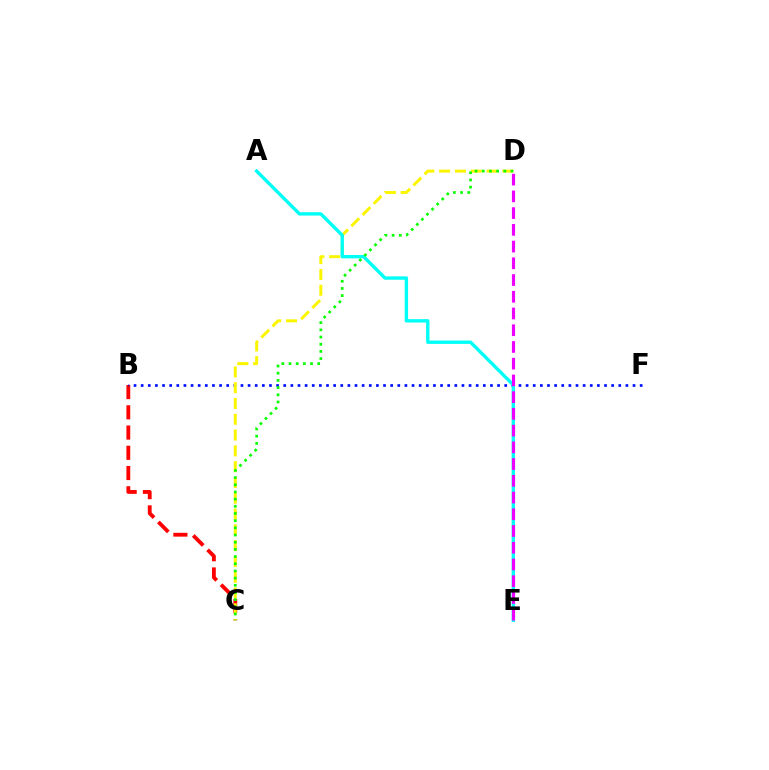{('B', 'C'): [{'color': '#ff0000', 'line_style': 'dashed', 'thickness': 2.75}], ('B', 'F'): [{'color': '#0010ff', 'line_style': 'dotted', 'thickness': 1.94}], ('C', 'D'): [{'color': '#fcf500', 'line_style': 'dashed', 'thickness': 2.15}, {'color': '#08ff00', 'line_style': 'dotted', 'thickness': 1.95}], ('A', 'E'): [{'color': '#00fff6', 'line_style': 'solid', 'thickness': 2.43}], ('D', 'E'): [{'color': '#ee00ff', 'line_style': 'dashed', 'thickness': 2.27}]}